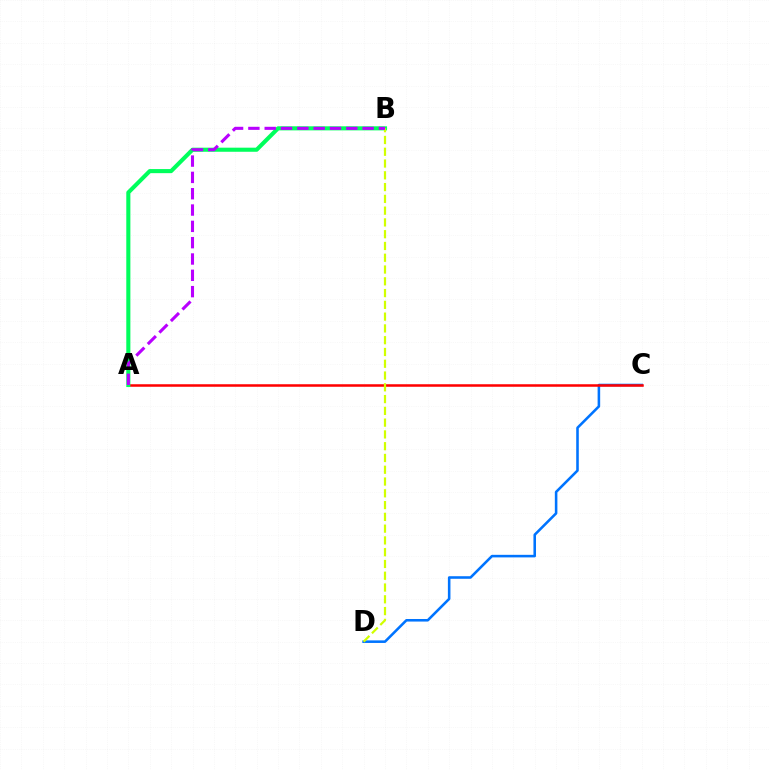{('C', 'D'): [{'color': '#0074ff', 'line_style': 'solid', 'thickness': 1.85}], ('A', 'C'): [{'color': '#ff0000', 'line_style': 'solid', 'thickness': 1.82}], ('A', 'B'): [{'color': '#00ff5c', 'line_style': 'solid', 'thickness': 2.95}, {'color': '#b900ff', 'line_style': 'dashed', 'thickness': 2.22}], ('B', 'D'): [{'color': '#d1ff00', 'line_style': 'dashed', 'thickness': 1.6}]}